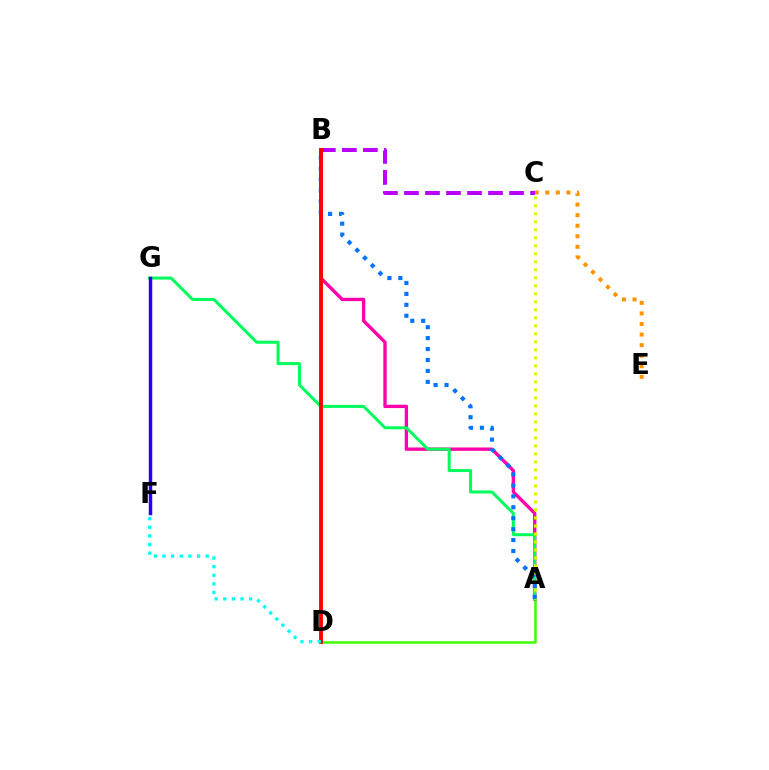{('C', 'E'): [{'color': '#ff9400', 'line_style': 'dotted', 'thickness': 2.87}], ('A', 'D'): [{'color': '#3dff00', 'line_style': 'solid', 'thickness': 1.8}], ('B', 'C'): [{'color': '#b900ff', 'line_style': 'dashed', 'thickness': 2.86}], ('A', 'B'): [{'color': '#ff00ac', 'line_style': 'solid', 'thickness': 2.41}, {'color': '#0074ff', 'line_style': 'dotted', 'thickness': 2.97}], ('A', 'G'): [{'color': '#00ff5c', 'line_style': 'solid', 'thickness': 2.17}], ('A', 'C'): [{'color': '#d1ff00', 'line_style': 'dotted', 'thickness': 2.17}], ('B', 'D'): [{'color': '#ff0000', 'line_style': 'solid', 'thickness': 2.78}], ('D', 'F'): [{'color': '#00fff6', 'line_style': 'dotted', 'thickness': 2.34}], ('F', 'G'): [{'color': '#2500ff', 'line_style': 'solid', 'thickness': 2.49}]}